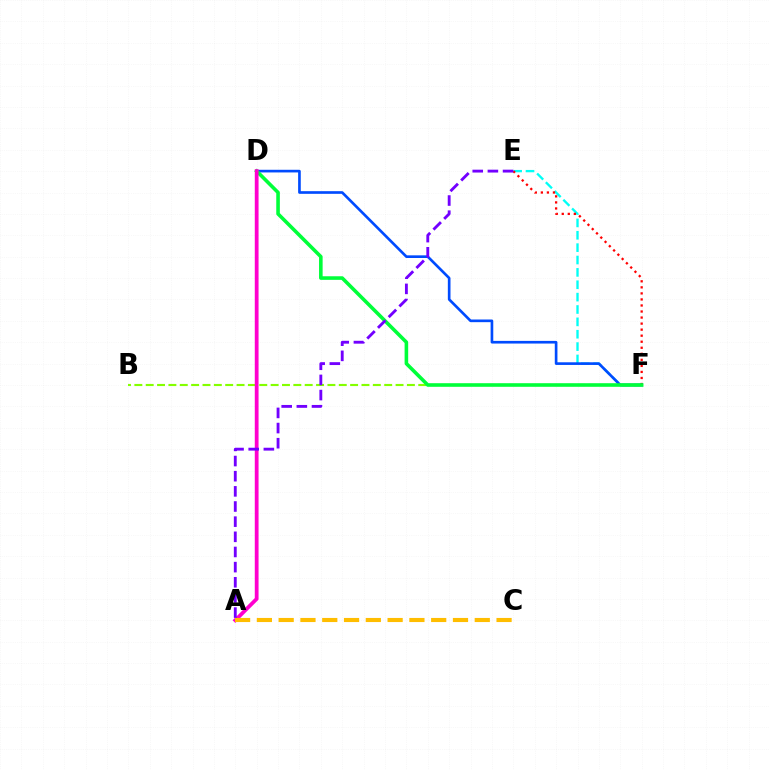{('B', 'F'): [{'color': '#84ff00', 'line_style': 'dashed', 'thickness': 1.54}], ('E', 'F'): [{'color': '#00fff6', 'line_style': 'dashed', 'thickness': 1.68}, {'color': '#ff0000', 'line_style': 'dotted', 'thickness': 1.64}], ('D', 'F'): [{'color': '#004bff', 'line_style': 'solid', 'thickness': 1.91}, {'color': '#00ff39', 'line_style': 'solid', 'thickness': 2.58}], ('A', 'D'): [{'color': '#ff00cf', 'line_style': 'solid', 'thickness': 2.72}], ('A', 'C'): [{'color': '#ffbd00', 'line_style': 'dashed', 'thickness': 2.96}], ('A', 'E'): [{'color': '#7200ff', 'line_style': 'dashed', 'thickness': 2.06}]}